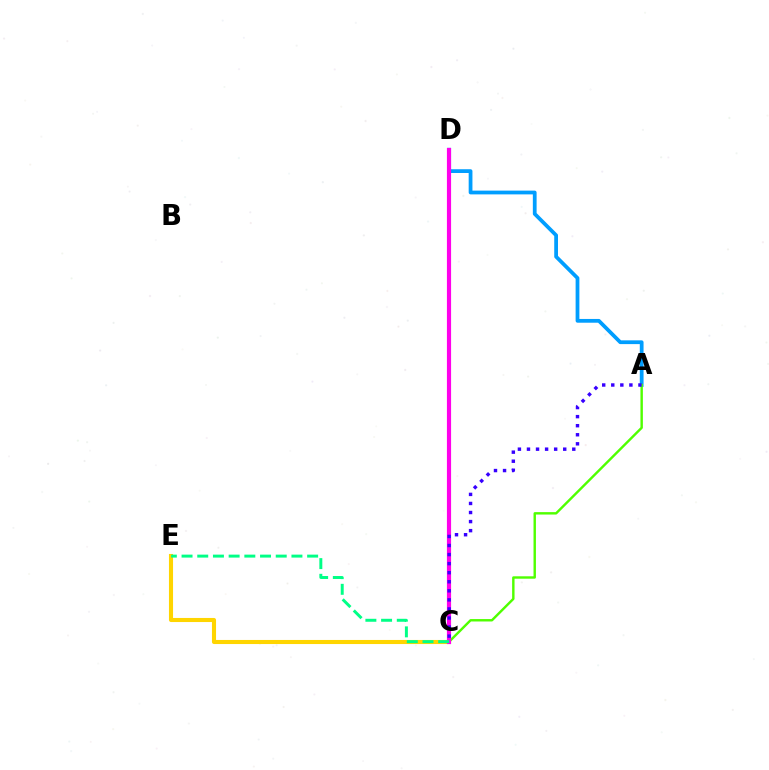{('C', 'D'): [{'color': '#ff0000', 'line_style': 'dotted', 'thickness': 1.82}, {'color': '#ff00ed', 'line_style': 'solid', 'thickness': 3.0}], ('C', 'E'): [{'color': '#ffd500', 'line_style': 'solid', 'thickness': 2.95}, {'color': '#00ff86', 'line_style': 'dashed', 'thickness': 2.13}], ('A', 'D'): [{'color': '#009eff', 'line_style': 'solid', 'thickness': 2.71}], ('A', 'C'): [{'color': '#4fff00', 'line_style': 'solid', 'thickness': 1.74}, {'color': '#3700ff', 'line_style': 'dotted', 'thickness': 2.46}]}